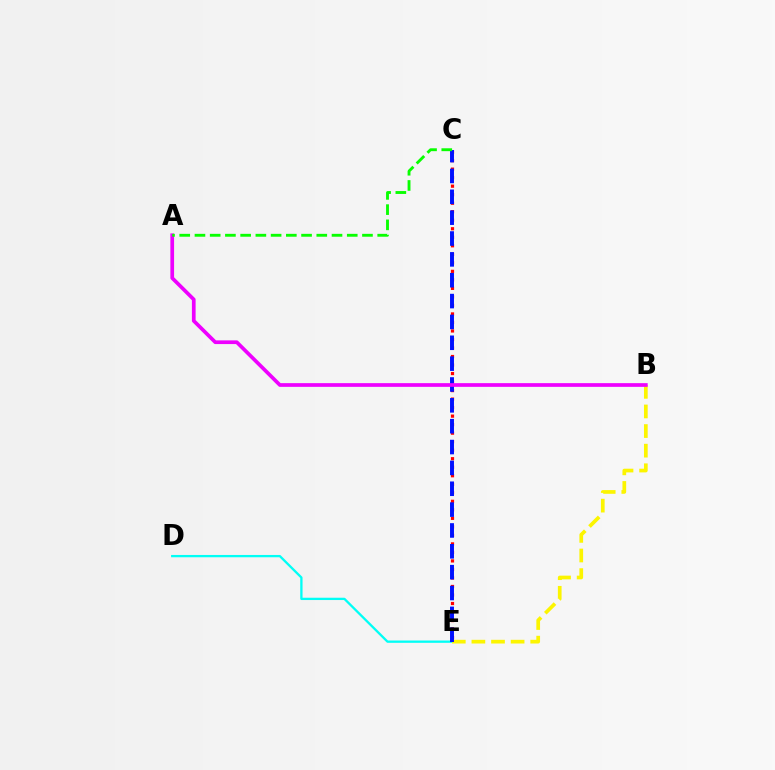{('D', 'E'): [{'color': '#00fff6', 'line_style': 'solid', 'thickness': 1.66}], ('C', 'E'): [{'color': '#ff0000', 'line_style': 'dotted', 'thickness': 2.31}, {'color': '#0010ff', 'line_style': 'dashed', 'thickness': 2.83}], ('B', 'E'): [{'color': '#fcf500', 'line_style': 'dashed', 'thickness': 2.66}], ('A', 'B'): [{'color': '#ee00ff', 'line_style': 'solid', 'thickness': 2.66}], ('A', 'C'): [{'color': '#08ff00', 'line_style': 'dashed', 'thickness': 2.07}]}